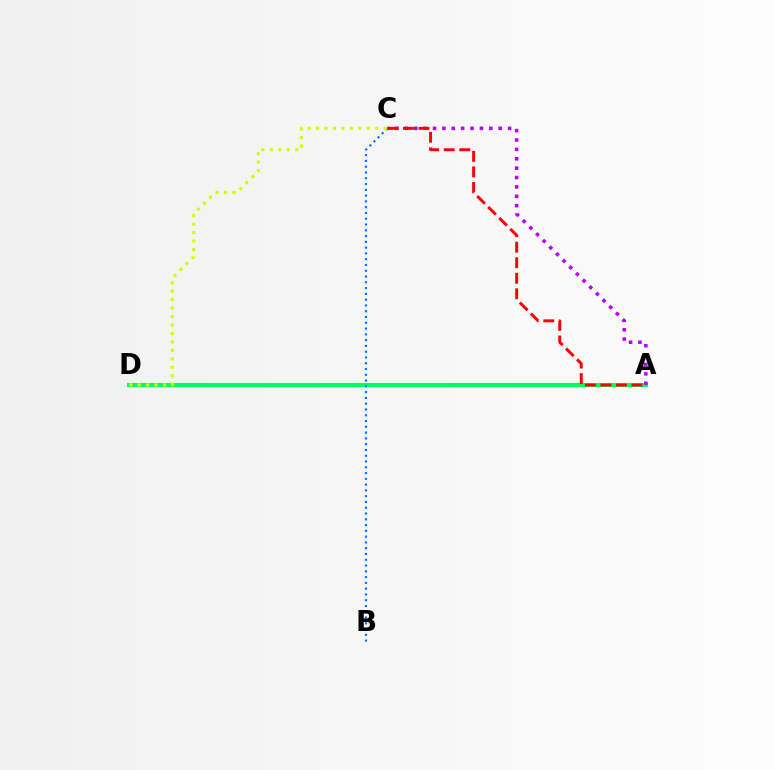{('A', 'D'): [{'color': '#00ff5c', 'line_style': 'solid', 'thickness': 2.92}], ('A', 'C'): [{'color': '#b900ff', 'line_style': 'dotted', 'thickness': 2.55}, {'color': '#ff0000', 'line_style': 'dashed', 'thickness': 2.11}], ('B', 'C'): [{'color': '#0074ff', 'line_style': 'dotted', 'thickness': 1.57}], ('C', 'D'): [{'color': '#d1ff00', 'line_style': 'dotted', 'thickness': 2.3}]}